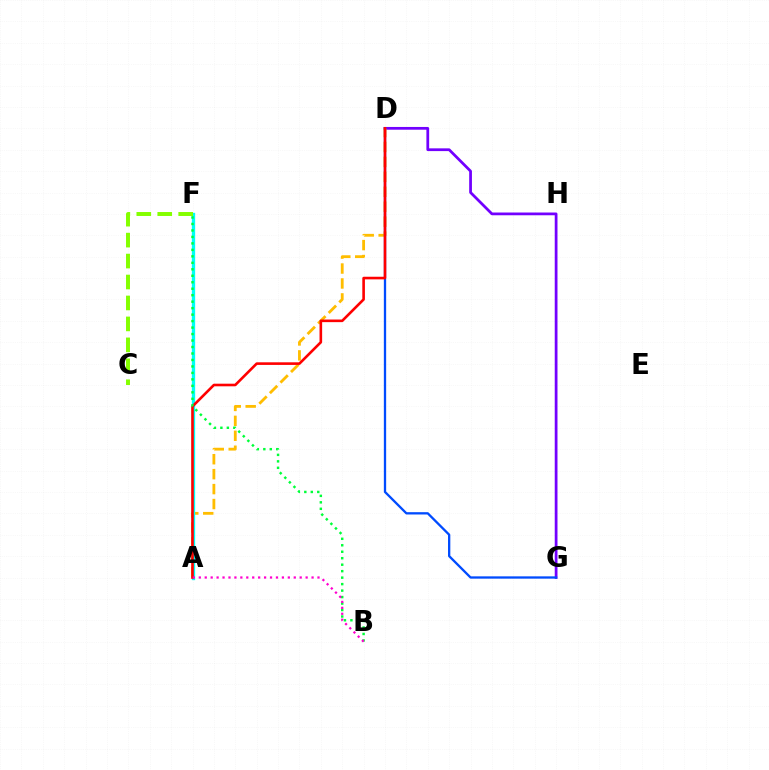{('D', 'G'): [{'color': '#7200ff', 'line_style': 'solid', 'thickness': 1.98}, {'color': '#004bff', 'line_style': 'solid', 'thickness': 1.66}], ('A', 'D'): [{'color': '#ffbd00', 'line_style': 'dashed', 'thickness': 2.03}, {'color': '#ff0000', 'line_style': 'solid', 'thickness': 1.88}], ('A', 'F'): [{'color': '#00fff6', 'line_style': 'solid', 'thickness': 2.39}], ('B', 'F'): [{'color': '#00ff39', 'line_style': 'dotted', 'thickness': 1.76}], ('C', 'F'): [{'color': '#84ff00', 'line_style': 'dashed', 'thickness': 2.85}], ('A', 'B'): [{'color': '#ff00cf', 'line_style': 'dotted', 'thickness': 1.61}]}